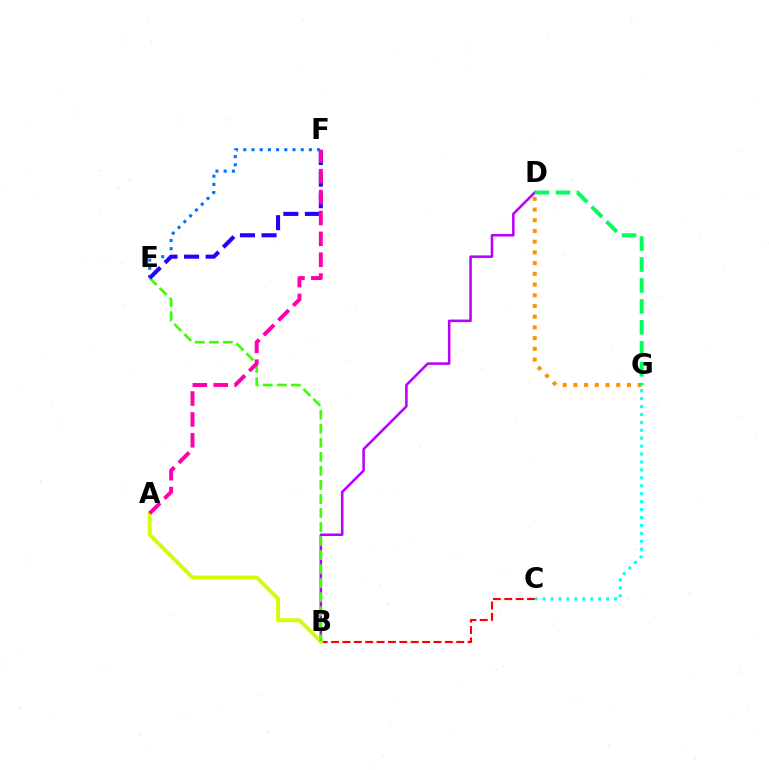{('D', 'G'): [{'color': '#ff9400', 'line_style': 'dotted', 'thickness': 2.91}, {'color': '#00ff5c', 'line_style': 'dashed', 'thickness': 2.84}], ('B', 'C'): [{'color': '#ff0000', 'line_style': 'dashed', 'thickness': 1.55}], ('C', 'G'): [{'color': '#00fff6', 'line_style': 'dotted', 'thickness': 2.15}], ('B', 'D'): [{'color': '#b900ff', 'line_style': 'solid', 'thickness': 1.83}], ('E', 'F'): [{'color': '#0074ff', 'line_style': 'dotted', 'thickness': 2.23}, {'color': '#2500ff', 'line_style': 'dashed', 'thickness': 2.93}], ('A', 'B'): [{'color': '#d1ff00', 'line_style': 'solid', 'thickness': 2.8}], ('B', 'E'): [{'color': '#3dff00', 'line_style': 'dashed', 'thickness': 1.91}], ('A', 'F'): [{'color': '#ff00ac', 'line_style': 'dashed', 'thickness': 2.84}]}